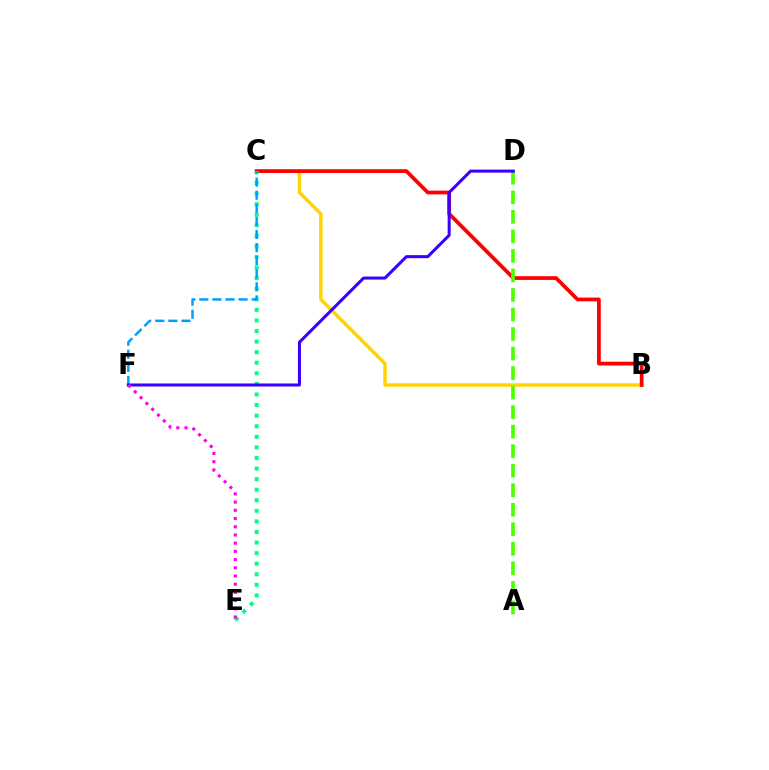{('B', 'C'): [{'color': '#ffd500', 'line_style': 'solid', 'thickness': 2.49}, {'color': '#ff0000', 'line_style': 'solid', 'thickness': 2.7}], ('A', 'D'): [{'color': '#4fff00', 'line_style': 'dashed', 'thickness': 2.65}], ('C', 'E'): [{'color': '#00ff86', 'line_style': 'dotted', 'thickness': 2.87}], ('C', 'F'): [{'color': '#009eff', 'line_style': 'dashed', 'thickness': 1.78}], ('D', 'F'): [{'color': '#3700ff', 'line_style': 'solid', 'thickness': 2.18}], ('E', 'F'): [{'color': '#ff00ed', 'line_style': 'dotted', 'thickness': 2.23}]}